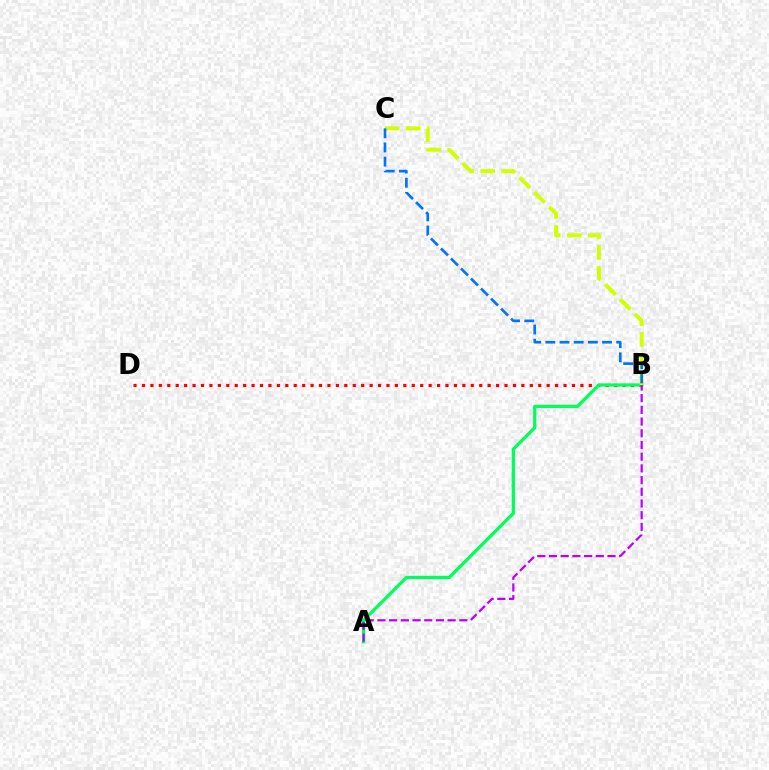{('B', 'D'): [{'color': '#ff0000', 'line_style': 'dotted', 'thickness': 2.29}], ('A', 'B'): [{'color': '#00ff5c', 'line_style': 'solid', 'thickness': 2.35}, {'color': '#b900ff', 'line_style': 'dashed', 'thickness': 1.59}], ('B', 'C'): [{'color': '#d1ff00', 'line_style': 'dashed', 'thickness': 2.84}, {'color': '#0074ff', 'line_style': 'dashed', 'thickness': 1.92}]}